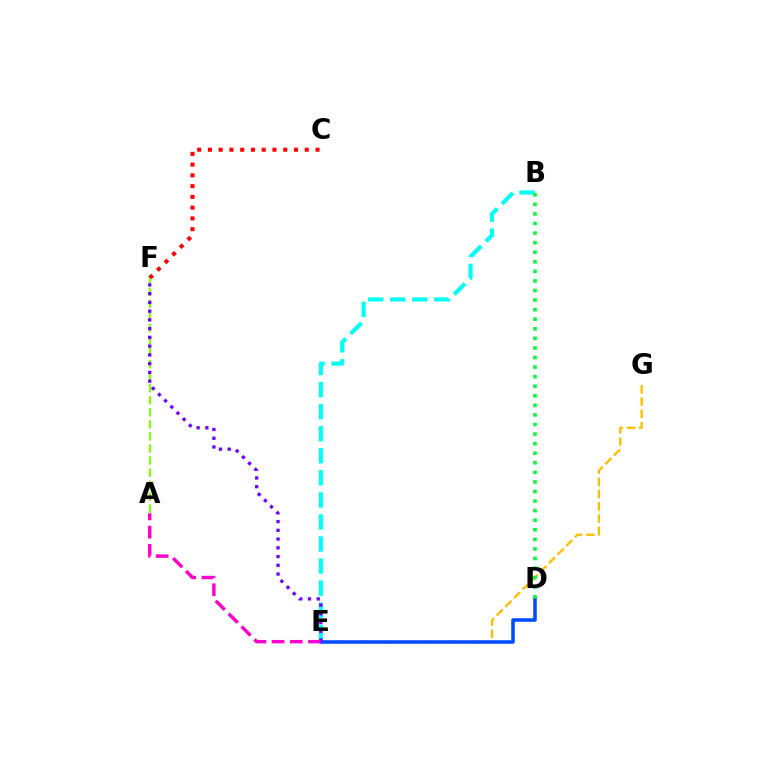{('E', 'G'): [{'color': '#ffbd00', 'line_style': 'dashed', 'thickness': 1.67}], ('B', 'E'): [{'color': '#00fff6', 'line_style': 'dashed', 'thickness': 3.0}], ('D', 'E'): [{'color': '#004bff', 'line_style': 'solid', 'thickness': 2.55}], ('C', 'F'): [{'color': '#ff0000', 'line_style': 'dotted', 'thickness': 2.92}], ('A', 'F'): [{'color': '#84ff00', 'line_style': 'dashed', 'thickness': 1.64}], ('E', 'F'): [{'color': '#7200ff', 'line_style': 'dotted', 'thickness': 2.38}], ('B', 'D'): [{'color': '#00ff39', 'line_style': 'dotted', 'thickness': 2.6}], ('A', 'E'): [{'color': '#ff00cf', 'line_style': 'dashed', 'thickness': 2.47}]}